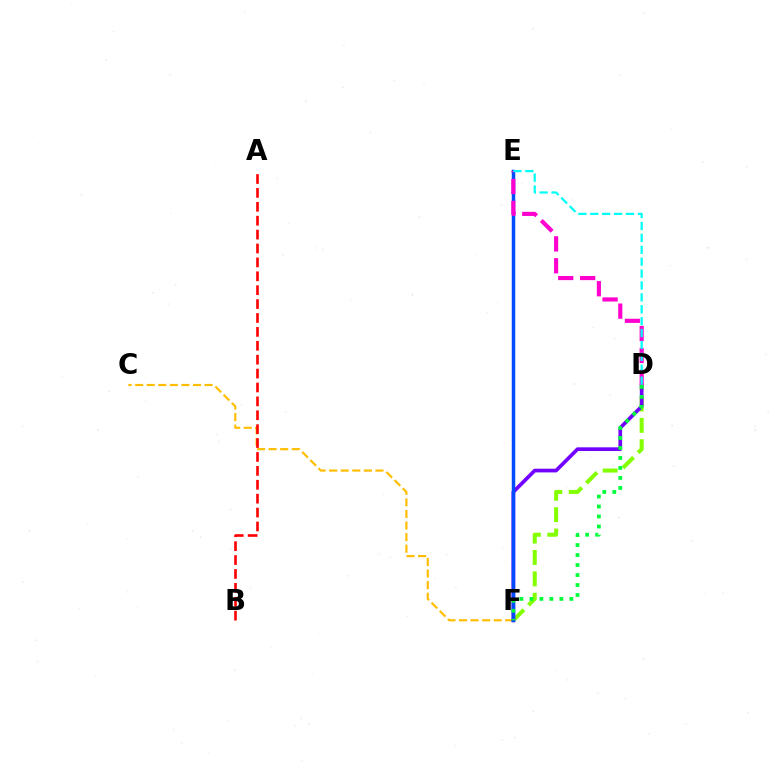{('C', 'F'): [{'color': '#ffbd00', 'line_style': 'dashed', 'thickness': 1.57}], ('D', 'F'): [{'color': '#84ff00', 'line_style': 'dashed', 'thickness': 2.91}, {'color': '#7200ff', 'line_style': 'solid', 'thickness': 2.65}, {'color': '#00ff39', 'line_style': 'dotted', 'thickness': 2.71}], ('A', 'B'): [{'color': '#ff0000', 'line_style': 'dashed', 'thickness': 1.89}], ('E', 'F'): [{'color': '#004bff', 'line_style': 'solid', 'thickness': 2.5}], ('D', 'E'): [{'color': '#ff00cf', 'line_style': 'dashed', 'thickness': 2.98}, {'color': '#00fff6', 'line_style': 'dashed', 'thickness': 1.62}]}